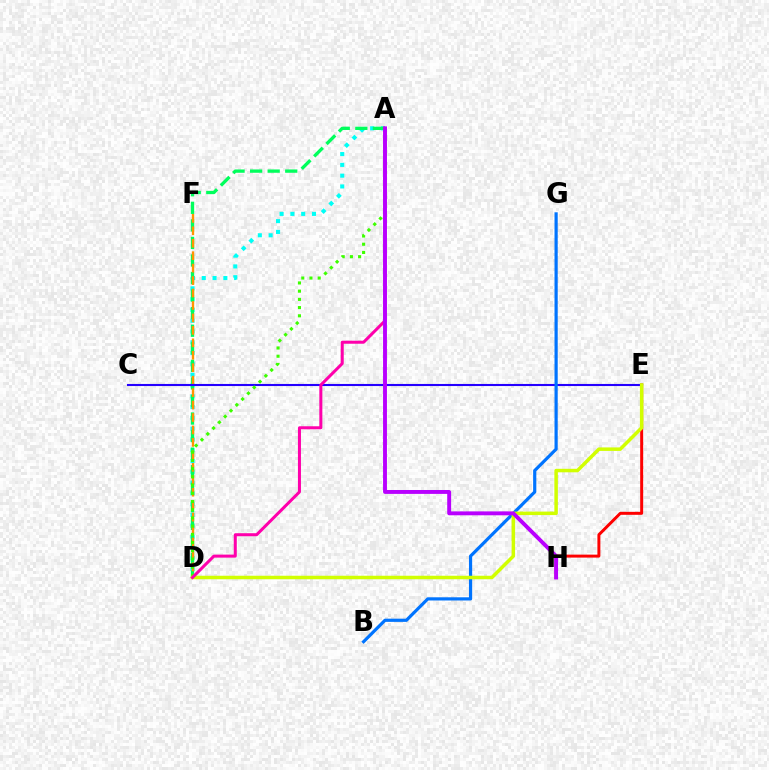{('A', 'D'): [{'color': '#00fff6', 'line_style': 'dotted', 'thickness': 2.93}, {'color': '#00ff5c', 'line_style': 'dashed', 'thickness': 2.39}, {'color': '#3dff00', 'line_style': 'dotted', 'thickness': 2.23}, {'color': '#ff00ac', 'line_style': 'solid', 'thickness': 2.18}], ('D', 'F'): [{'color': '#ff9400', 'line_style': 'dashed', 'thickness': 1.69}], ('E', 'H'): [{'color': '#ff0000', 'line_style': 'solid', 'thickness': 2.14}], ('C', 'E'): [{'color': '#2500ff', 'line_style': 'solid', 'thickness': 1.51}], ('B', 'G'): [{'color': '#0074ff', 'line_style': 'solid', 'thickness': 2.3}], ('D', 'E'): [{'color': '#d1ff00', 'line_style': 'solid', 'thickness': 2.52}], ('A', 'H'): [{'color': '#b900ff', 'line_style': 'solid', 'thickness': 2.81}]}